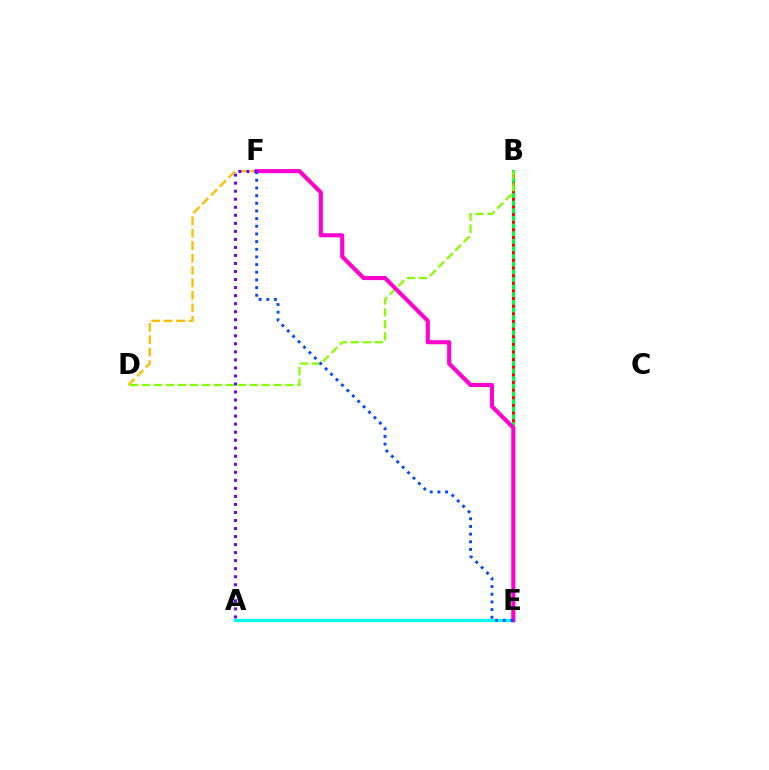{('B', 'E'): [{'color': '#00ff39', 'line_style': 'solid', 'thickness': 2.21}, {'color': '#ff0000', 'line_style': 'dotted', 'thickness': 2.07}], ('A', 'E'): [{'color': '#00fff6', 'line_style': 'solid', 'thickness': 2.28}], ('D', 'F'): [{'color': '#ffbd00', 'line_style': 'dashed', 'thickness': 1.69}], ('B', 'D'): [{'color': '#84ff00', 'line_style': 'dashed', 'thickness': 1.63}], ('E', 'F'): [{'color': '#ff00cf', 'line_style': 'solid', 'thickness': 2.94}, {'color': '#004bff', 'line_style': 'dotted', 'thickness': 2.08}], ('A', 'F'): [{'color': '#7200ff', 'line_style': 'dotted', 'thickness': 2.18}]}